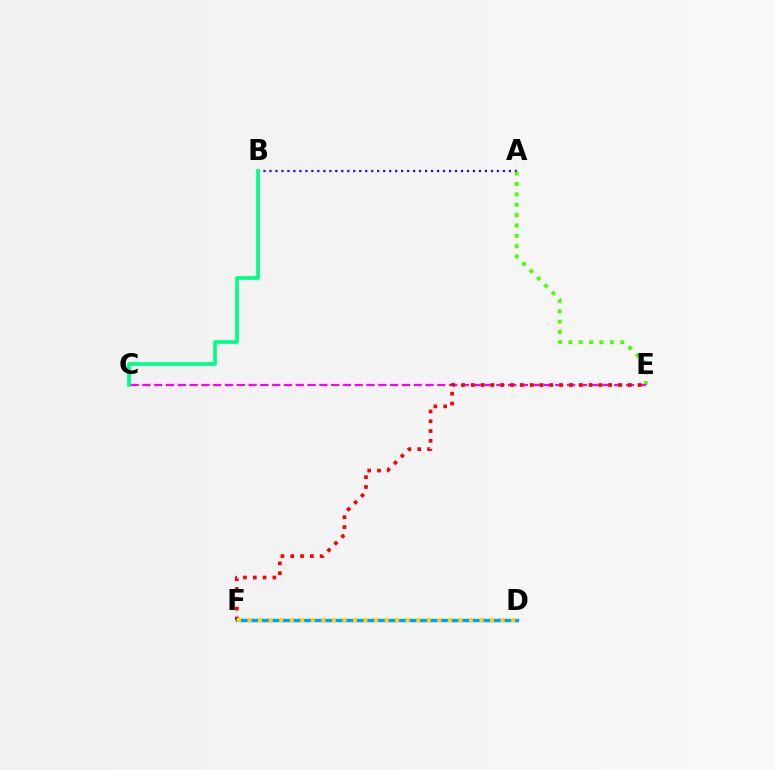{('A', 'B'): [{'color': '#3700ff', 'line_style': 'dotted', 'thickness': 1.63}], ('A', 'E'): [{'color': '#4fff00', 'line_style': 'dotted', 'thickness': 2.82}], ('C', 'E'): [{'color': '#ff00ed', 'line_style': 'dashed', 'thickness': 1.6}], ('E', 'F'): [{'color': '#ff0000', 'line_style': 'dotted', 'thickness': 2.67}], ('D', 'F'): [{'color': '#009eff', 'line_style': 'solid', 'thickness': 2.46}, {'color': '#ffd500', 'line_style': 'dotted', 'thickness': 2.86}], ('B', 'C'): [{'color': '#00ff86', 'line_style': 'solid', 'thickness': 2.68}]}